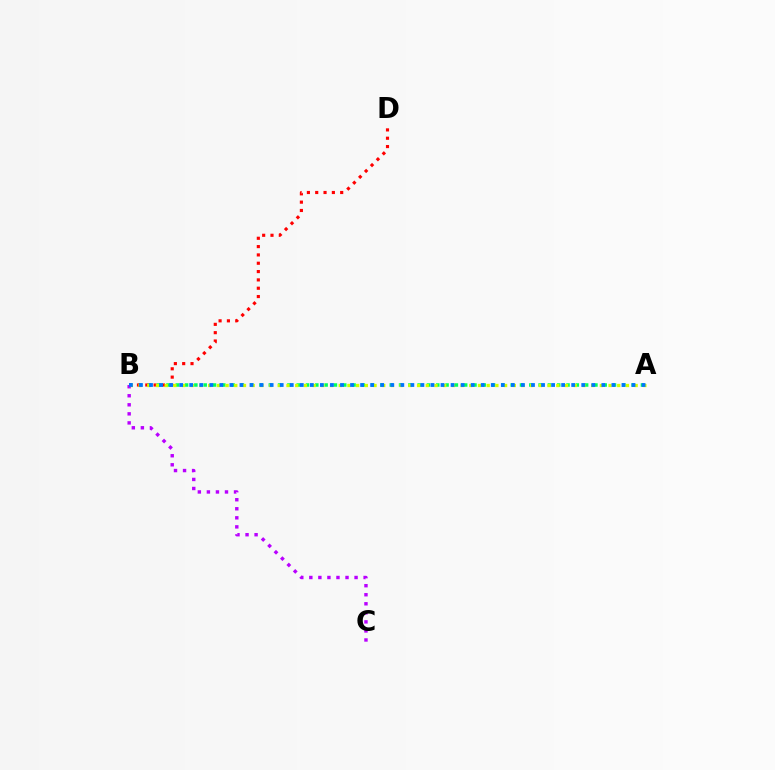{('A', 'B'): [{'color': '#00ff5c', 'line_style': 'dotted', 'thickness': 2.53}, {'color': '#d1ff00', 'line_style': 'dotted', 'thickness': 2.36}, {'color': '#0074ff', 'line_style': 'dotted', 'thickness': 2.73}], ('B', 'C'): [{'color': '#b900ff', 'line_style': 'dotted', 'thickness': 2.46}], ('B', 'D'): [{'color': '#ff0000', 'line_style': 'dotted', 'thickness': 2.26}]}